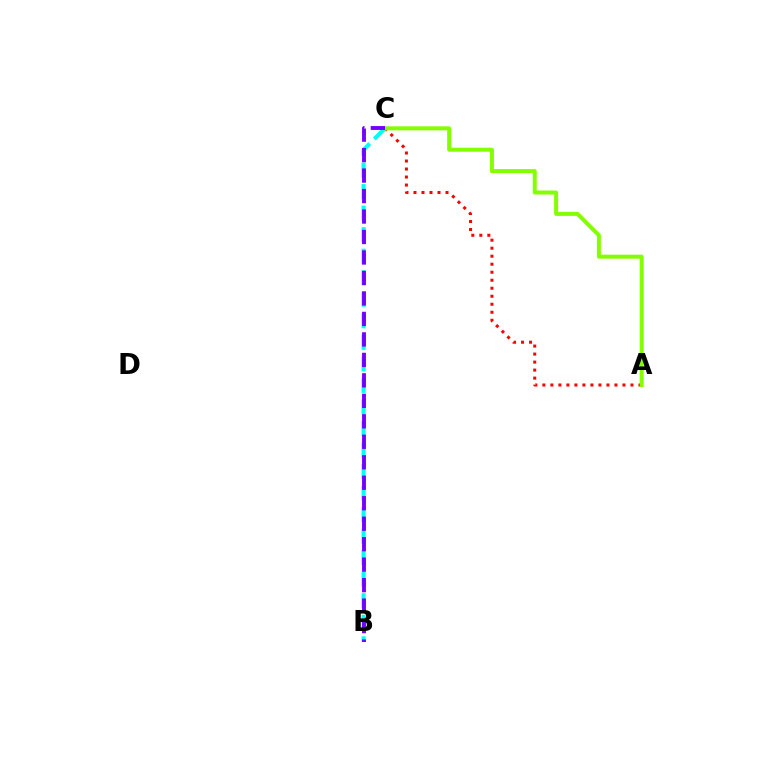{('A', 'C'): [{'color': '#ff0000', 'line_style': 'dotted', 'thickness': 2.18}, {'color': '#84ff00', 'line_style': 'solid', 'thickness': 2.89}], ('B', 'C'): [{'color': '#00fff6', 'line_style': 'dashed', 'thickness': 2.93}, {'color': '#7200ff', 'line_style': 'dashed', 'thickness': 2.78}]}